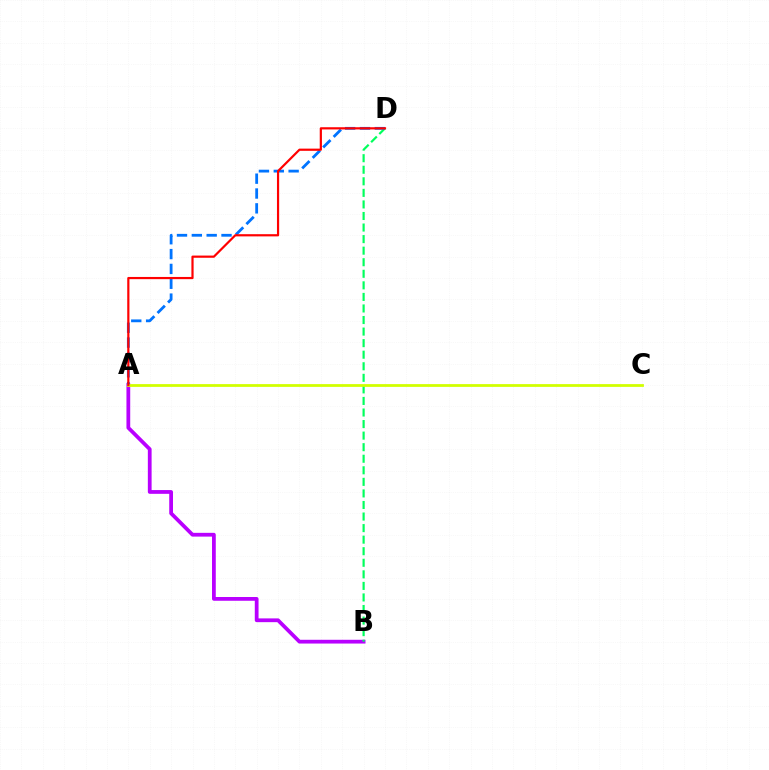{('A', 'B'): [{'color': '#b900ff', 'line_style': 'solid', 'thickness': 2.71}], ('B', 'D'): [{'color': '#00ff5c', 'line_style': 'dashed', 'thickness': 1.57}], ('A', 'D'): [{'color': '#0074ff', 'line_style': 'dashed', 'thickness': 2.02}, {'color': '#ff0000', 'line_style': 'solid', 'thickness': 1.58}], ('A', 'C'): [{'color': '#d1ff00', 'line_style': 'solid', 'thickness': 2.0}]}